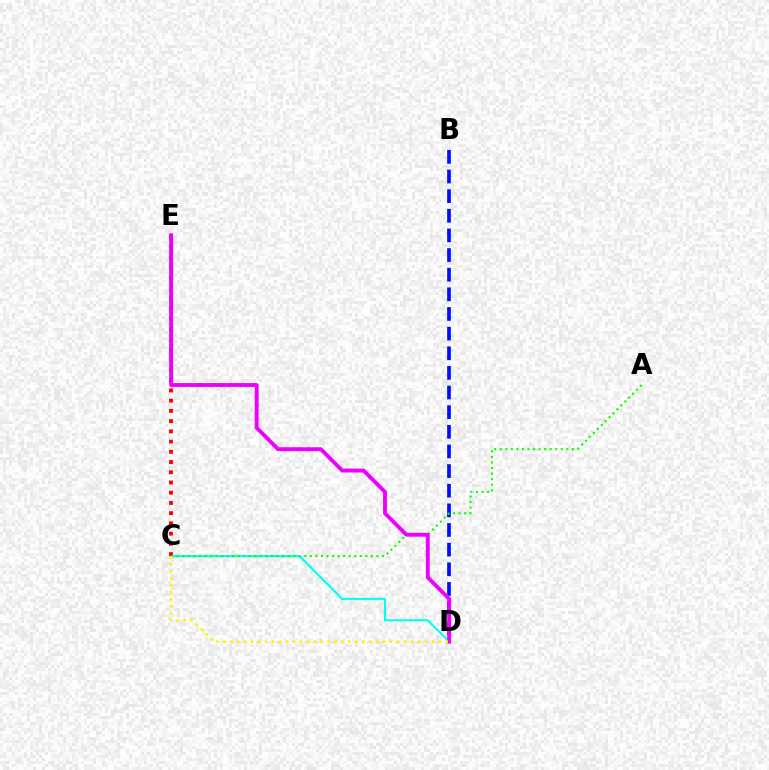{('B', 'D'): [{'color': '#0010ff', 'line_style': 'dashed', 'thickness': 2.67}], ('C', 'D'): [{'color': '#00fff6', 'line_style': 'solid', 'thickness': 1.51}, {'color': '#fcf500', 'line_style': 'dotted', 'thickness': 1.89}], ('C', 'E'): [{'color': '#ff0000', 'line_style': 'dotted', 'thickness': 2.78}], ('A', 'C'): [{'color': '#08ff00', 'line_style': 'dotted', 'thickness': 1.51}], ('D', 'E'): [{'color': '#ee00ff', 'line_style': 'solid', 'thickness': 2.8}]}